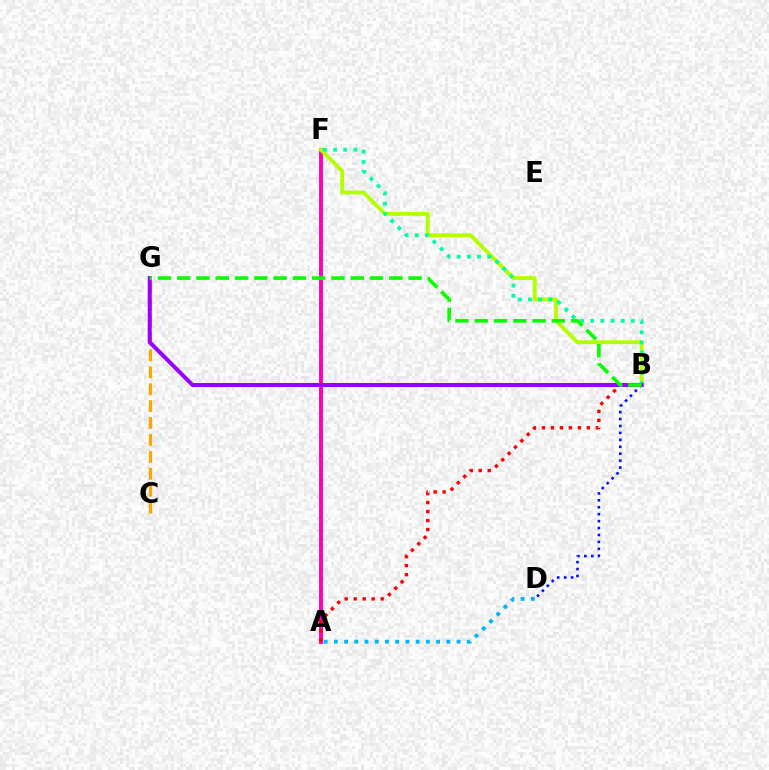{('A', 'F'): [{'color': '#ff00bd', 'line_style': 'solid', 'thickness': 2.81}], ('B', 'F'): [{'color': '#b3ff00', 'line_style': 'solid', 'thickness': 2.78}, {'color': '#00ff9d', 'line_style': 'dotted', 'thickness': 2.76}], ('C', 'G'): [{'color': '#ffa500', 'line_style': 'dashed', 'thickness': 2.3}], ('B', 'D'): [{'color': '#0010ff', 'line_style': 'dotted', 'thickness': 1.88}], ('A', 'B'): [{'color': '#ff0000', 'line_style': 'dotted', 'thickness': 2.44}], ('A', 'D'): [{'color': '#00b5ff', 'line_style': 'dotted', 'thickness': 2.78}], ('B', 'G'): [{'color': '#9b00ff', 'line_style': 'solid', 'thickness': 2.89}, {'color': '#08ff00', 'line_style': 'dashed', 'thickness': 2.62}]}